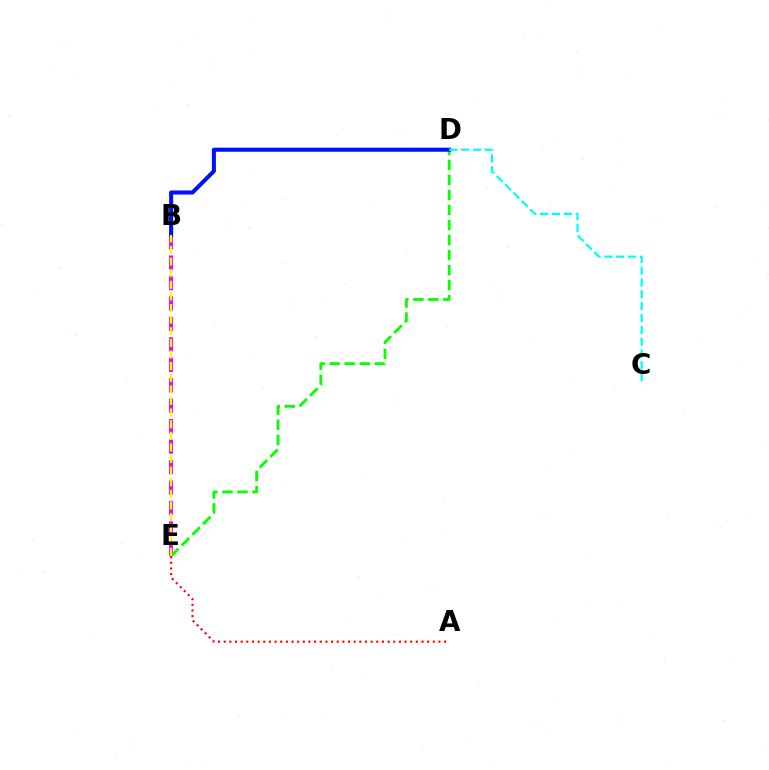{('B', 'E'): [{'color': '#ee00ff', 'line_style': 'dashed', 'thickness': 2.78}, {'color': '#fcf500', 'line_style': 'dashed', 'thickness': 1.58}], ('D', 'E'): [{'color': '#08ff00', 'line_style': 'dashed', 'thickness': 2.04}], ('B', 'D'): [{'color': '#0010ff', 'line_style': 'solid', 'thickness': 2.92}], ('C', 'D'): [{'color': '#00fff6', 'line_style': 'dashed', 'thickness': 1.61}], ('A', 'E'): [{'color': '#ff0000', 'line_style': 'dotted', 'thickness': 1.54}]}